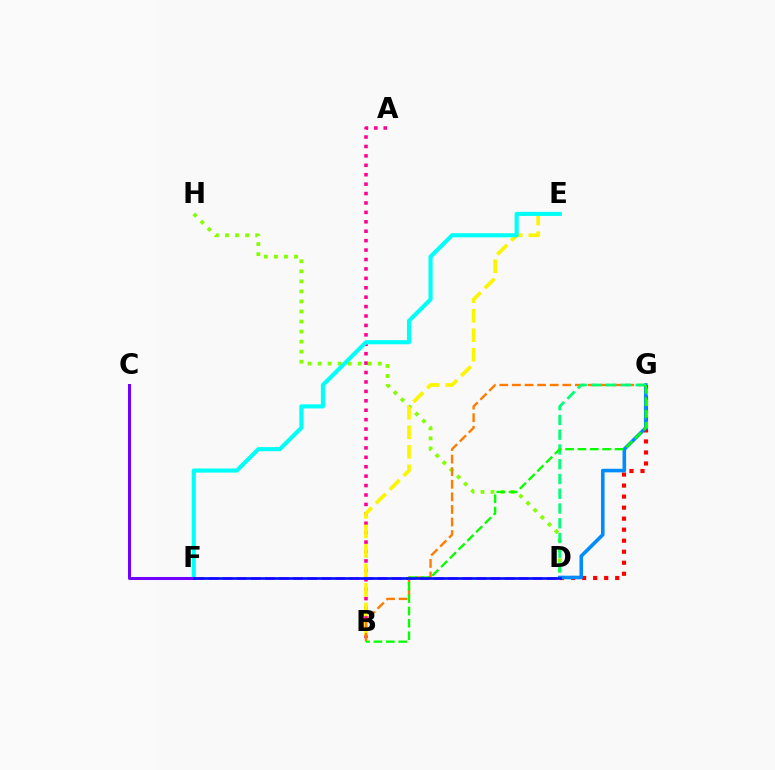{('D', 'F'): [{'color': '#ee00ff', 'line_style': 'dashed', 'thickness': 1.91}, {'color': '#0010ff', 'line_style': 'solid', 'thickness': 1.9}], ('D', 'H'): [{'color': '#84ff00', 'line_style': 'dotted', 'thickness': 2.73}], ('D', 'G'): [{'color': '#ff0000', 'line_style': 'dotted', 'thickness': 3.0}, {'color': '#008cff', 'line_style': 'solid', 'thickness': 2.59}, {'color': '#00ff74', 'line_style': 'dashed', 'thickness': 2.01}], ('A', 'B'): [{'color': '#ff0094', 'line_style': 'dotted', 'thickness': 2.56}], ('B', 'E'): [{'color': '#fcf500', 'line_style': 'dashed', 'thickness': 2.65}], ('B', 'G'): [{'color': '#ff7c00', 'line_style': 'dashed', 'thickness': 1.71}, {'color': '#08ff00', 'line_style': 'dashed', 'thickness': 1.68}], ('E', 'F'): [{'color': '#00fff6', 'line_style': 'solid', 'thickness': 2.96}], ('C', 'F'): [{'color': '#7200ff', 'line_style': 'solid', 'thickness': 2.18}]}